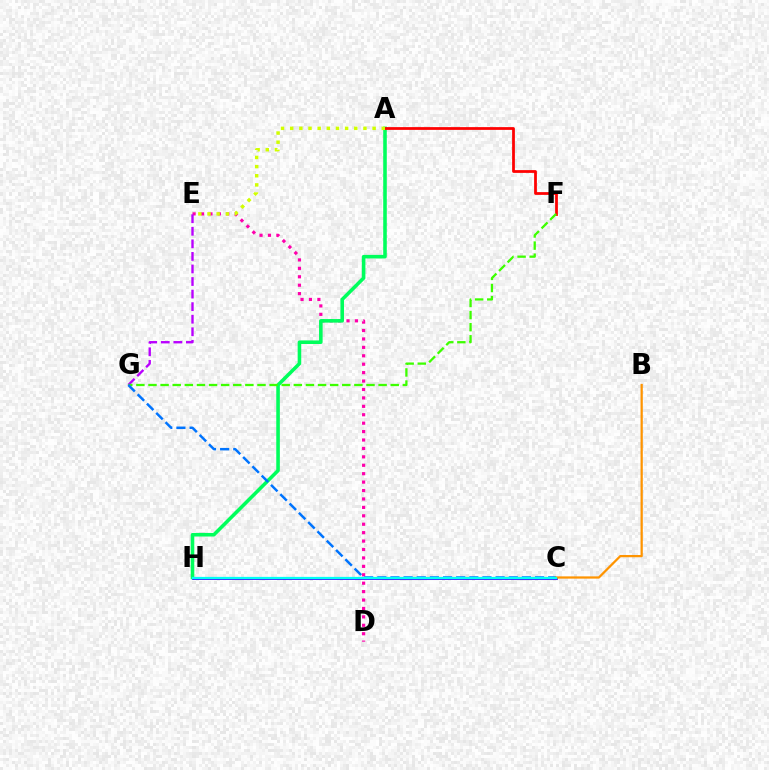{('D', 'E'): [{'color': '#ff00ac', 'line_style': 'dotted', 'thickness': 2.29}], ('A', 'H'): [{'color': '#00ff5c', 'line_style': 'solid', 'thickness': 2.57}], ('A', 'F'): [{'color': '#ff0000', 'line_style': 'solid', 'thickness': 1.99}], ('E', 'G'): [{'color': '#b900ff', 'line_style': 'dashed', 'thickness': 1.71}], ('F', 'G'): [{'color': '#3dff00', 'line_style': 'dashed', 'thickness': 1.65}], ('C', 'G'): [{'color': '#0074ff', 'line_style': 'dashed', 'thickness': 1.79}], ('C', 'H'): [{'color': '#2500ff', 'line_style': 'solid', 'thickness': 1.96}, {'color': '#00fff6', 'line_style': 'solid', 'thickness': 1.62}], ('B', 'C'): [{'color': '#ff9400', 'line_style': 'solid', 'thickness': 1.62}], ('A', 'E'): [{'color': '#d1ff00', 'line_style': 'dotted', 'thickness': 2.49}]}